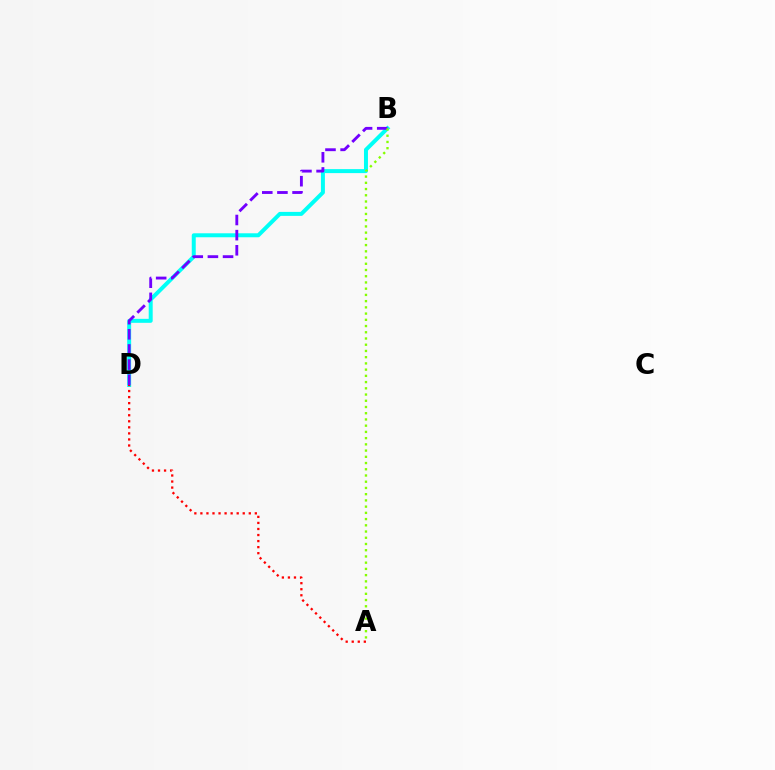{('B', 'D'): [{'color': '#00fff6', 'line_style': 'solid', 'thickness': 2.86}, {'color': '#7200ff', 'line_style': 'dashed', 'thickness': 2.06}], ('A', 'B'): [{'color': '#84ff00', 'line_style': 'dotted', 'thickness': 1.69}], ('A', 'D'): [{'color': '#ff0000', 'line_style': 'dotted', 'thickness': 1.64}]}